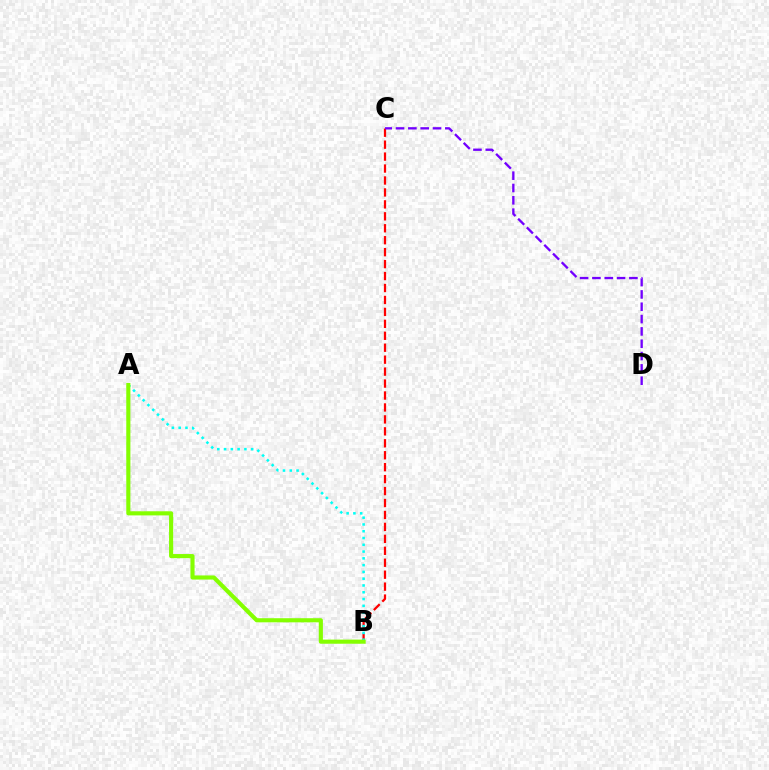{('B', 'C'): [{'color': '#ff0000', 'line_style': 'dashed', 'thickness': 1.62}], ('C', 'D'): [{'color': '#7200ff', 'line_style': 'dashed', 'thickness': 1.67}], ('A', 'B'): [{'color': '#00fff6', 'line_style': 'dotted', 'thickness': 1.84}, {'color': '#84ff00', 'line_style': 'solid', 'thickness': 2.97}]}